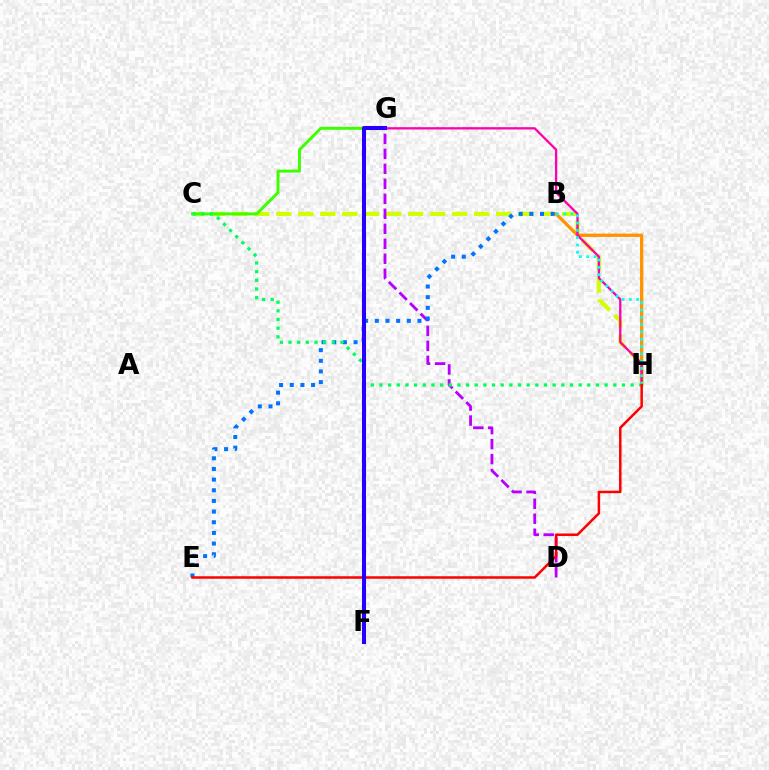{('C', 'H'): [{'color': '#d1ff00', 'line_style': 'dashed', 'thickness': 2.99}, {'color': '#00ff5c', 'line_style': 'dotted', 'thickness': 2.35}], ('D', 'G'): [{'color': '#b900ff', 'line_style': 'dashed', 'thickness': 2.04}], ('B', 'H'): [{'color': '#ff9400', 'line_style': 'solid', 'thickness': 2.38}, {'color': '#00fff6', 'line_style': 'dotted', 'thickness': 1.98}], ('G', 'H'): [{'color': '#ff00ac', 'line_style': 'solid', 'thickness': 1.66}], ('C', 'G'): [{'color': '#3dff00', 'line_style': 'solid', 'thickness': 2.11}], ('B', 'E'): [{'color': '#0074ff', 'line_style': 'dotted', 'thickness': 2.9}], ('E', 'H'): [{'color': '#ff0000', 'line_style': 'solid', 'thickness': 1.8}], ('F', 'G'): [{'color': '#2500ff', 'line_style': 'solid', 'thickness': 2.91}]}